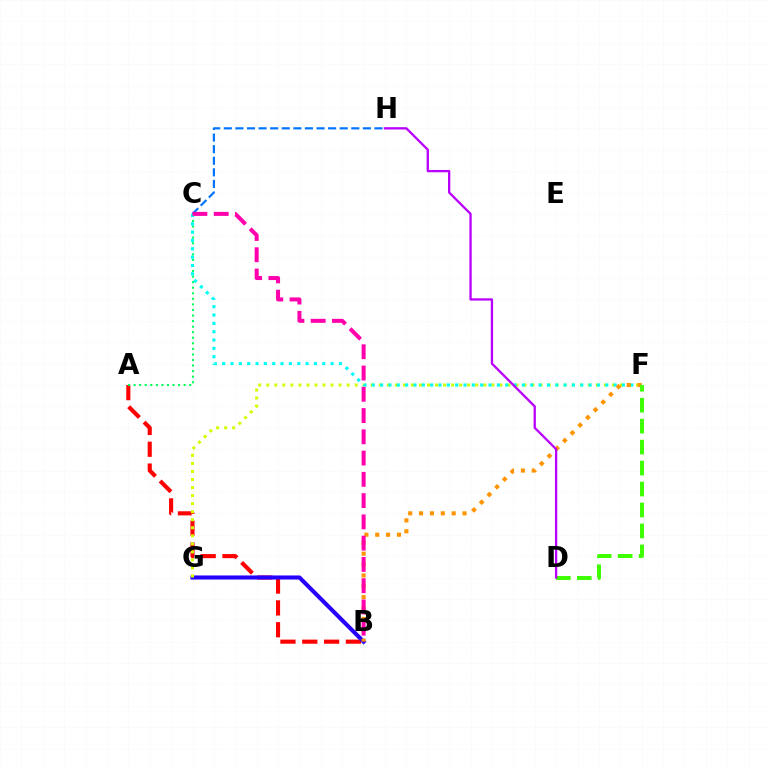{('C', 'H'): [{'color': '#0074ff', 'line_style': 'dashed', 'thickness': 1.57}], ('A', 'B'): [{'color': '#ff0000', 'line_style': 'dashed', 'thickness': 2.97}], ('A', 'C'): [{'color': '#00ff5c', 'line_style': 'dotted', 'thickness': 1.51}], ('B', 'G'): [{'color': '#2500ff', 'line_style': 'solid', 'thickness': 2.94}], ('F', 'G'): [{'color': '#d1ff00', 'line_style': 'dotted', 'thickness': 2.18}], ('C', 'F'): [{'color': '#00fff6', 'line_style': 'dotted', 'thickness': 2.27}], ('B', 'F'): [{'color': '#ff9400', 'line_style': 'dotted', 'thickness': 2.95}], ('D', 'F'): [{'color': '#3dff00', 'line_style': 'dashed', 'thickness': 2.85}], ('B', 'C'): [{'color': '#ff00ac', 'line_style': 'dashed', 'thickness': 2.89}], ('D', 'H'): [{'color': '#b900ff', 'line_style': 'solid', 'thickness': 1.66}]}